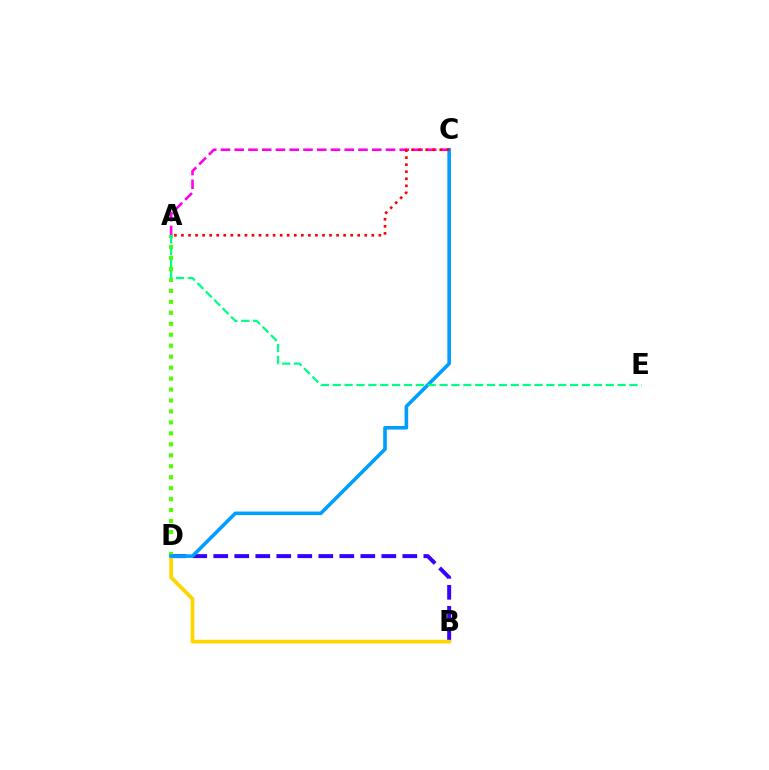{('B', 'D'): [{'color': '#3700ff', 'line_style': 'dashed', 'thickness': 2.85}, {'color': '#ffd500', 'line_style': 'solid', 'thickness': 2.7}], ('A', 'D'): [{'color': '#4fff00', 'line_style': 'dotted', 'thickness': 2.98}], ('C', 'D'): [{'color': '#009eff', 'line_style': 'solid', 'thickness': 2.59}], ('A', 'C'): [{'color': '#ff00ed', 'line_style': 'dashed', 'thickness': 1.87}, {'color': '#ff0000', 'line_style': 'dotted', 'thickness': 1.92}], ('A', 'E'): [{'color': '#00ff86', 'line_style': 'dashed', 'thickness': 1.61}]}